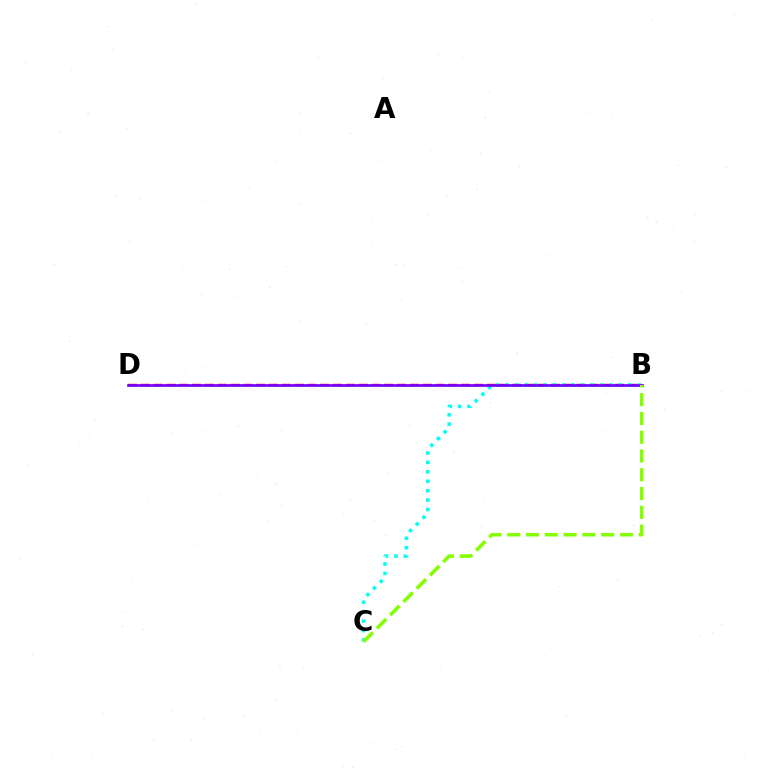{('B', 'D'): [{'color': '#ff0000', 'line_style': 'dashed', 'thickness': 1.74}, {'color': '#7200ff', 'line_style': 'solid', 'thickness': 1.92}], ('B', 'C'): [{'color': '#00fff6', 'line_style': 'dotted', 'thickness': 2.56}, {'color': '#84ff00', 'line_style': 'dashed', 'thickness': 2.55}]}